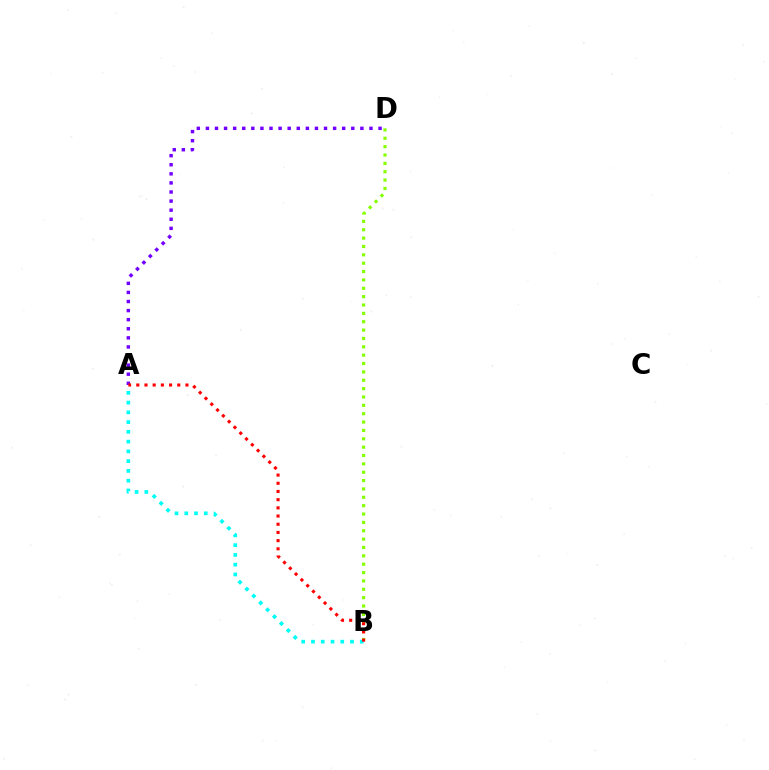{('B', 'D'): [{'color': '#84ff00', 'line_style': 'dotted', 'thickness': 2.27}], ('A', 'B'): [{'color': '#00fff6', 'line_style': 'dotted', 'thickness': 2.65}, {'color': '#ff0000', 'line_style': 'dotted', 'thickness': 2.23}], ('A', 'D'): [{'color': '#7200ff', 'line_style': 'dotted', 'thickness': 2.47}]}